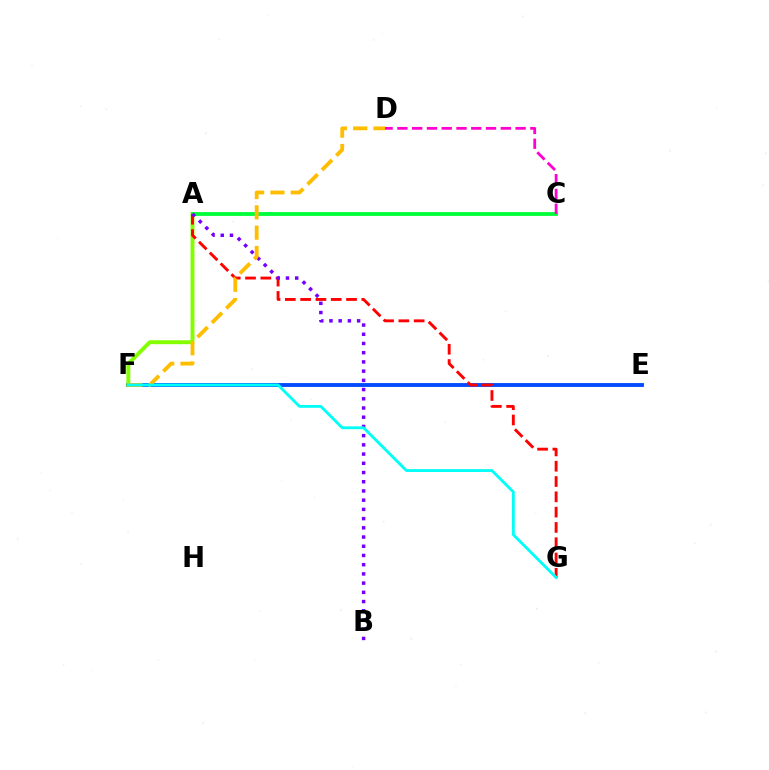{('E', 'F'): [{'color': '#004bff', 'line_style': 'solid', 'thickness': 2.77}], ('A', 'F'): [{'color': '#84ff00', 'line_style': 'solid', 'thickness': 2.82}], ('A', 'C'): [{'color': '#00ff39', 'line_style': 'solid', 'thickness': 2.76}], ('A', 'G'): [{'color': '#ff0000', 'line_style': 'dashed', 'thickness': 2.08}], ('A', 'B'): [{'color': '#7200ff', 'line_style': 'dotted', 'thickness': 2.5}], ('D', 'F'): [{'color': '#ffbd00', 'line_style': 'dashed', 'thickness': 2.76}], ('C', 'D'): [{'color': '#ff00cf', 'line_style': 'dashed', 'thickness': 2.01}], ('F', 'G'): [{'color': '#00fff6', 'line_style': 'solid', 'thickness': 2.04}]}